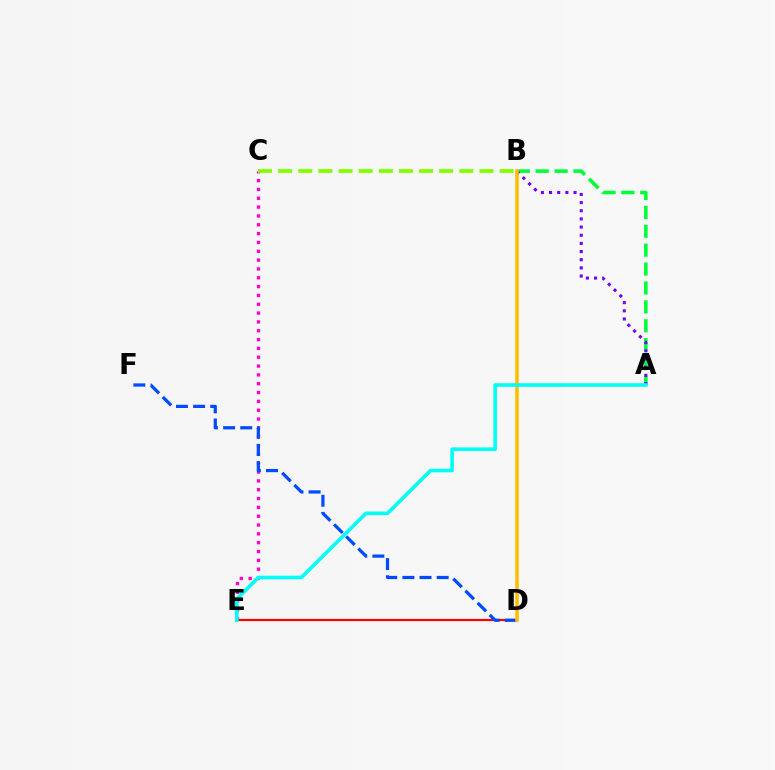{('C', 'E'): [{'color': '#ff00cf', 'line_style': 'dotted', 'thickness': 2.4}], ('A', 'B'): [{'color': '#00ff39', 'line_style': 'dashed', 'thickness': 2.57}, {'color': '#7200ff', 'line_style': 'dotted', 'thickness': 2.22}], ('D', 'E'): [{'color': '#ff0000', 'line_style': 'solid', 'thickness': 1.59}], ('D', 'F'): [{'color': '#004bff', 'line_style': 'dashed', 'thickness': 2.33}], ('B', 'D'): [{'color': '#ffbd00', 'line_style': 'solid', 'thickness': 2.55}], ('A', 'E'): [{'color': '#00fff6', 'line_style': 'solid', 'thickness': 2.58}], ('B', 'C'): [{'color': '#84ff00', 'line_style': 'dashed', 'thickness': 2.73}]}